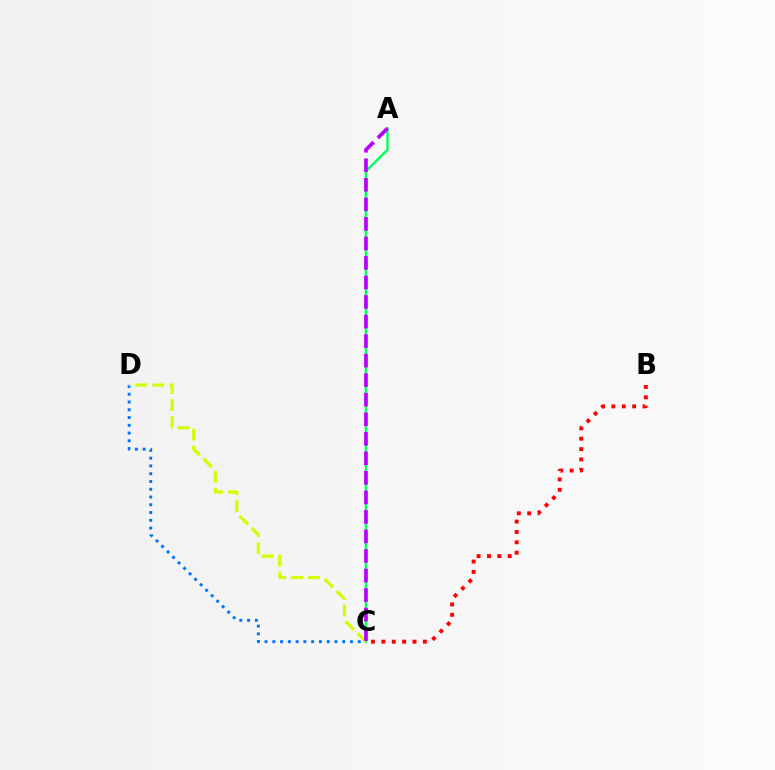{('A', 'C'): [{'color': '#00ff5c', 'line_style': 'solid', 'thickness': 1.71}, {'color': '#b900ff', 'line_style': 'dashed', 'thickness': 2.65}], ('C', 'D'): [{'color': '#0074ff', 'line_style': 'dotted', 'thickness': 2.11}, {'color': '#d1ff00', 'line_style': 'dashed', 'thickness': 2.31}], ('B', 'C'): [{'color': '#ff0000', 'line_style': 'dotted', 'thickness': 2.82}]}